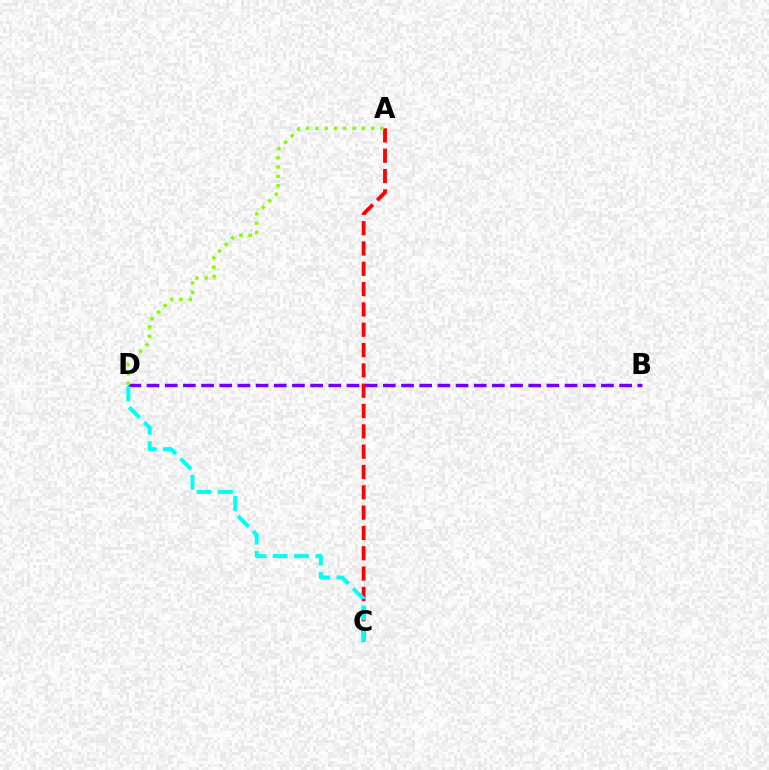{('B', 'D'): [{'color': '#7200ff', 'line_style': 'dashed', 'thickness': 2.47}], ('A', 'C'): [{'color': '#ff0000', 'line_style': 'dashed', 'thickness': 2.76}], ('A', 'D'): [{'color': '#84ff00', 'line_style': 'dotted', 'thickness': 2.52}], ('C', 'D'): [{'color': '#00fff6', 'line_style': 'dashed', 'thickness': 2.89}]}